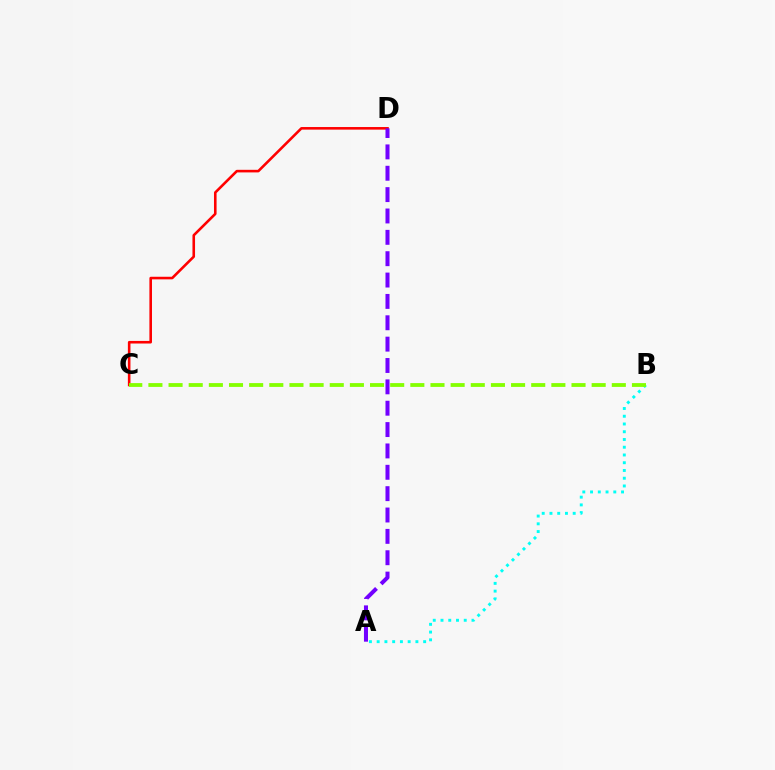{('C', 'D'): [{'color': '#ff0000', 'line_style': 'solid', 'thickness': 1.86}], ('A', 'D'): [{'color': '#7200ff', 'line_style': 'dashed', 'thickness': 2.9}], ('A', 'B'): [{'color': '#00fff6', 'line_style': 'dotted', 'thickness': 2.1}], ('B', 'C'): [{'color': '#84ff00', 'line_style': 'dashed', 'thickness': 2.74}]}